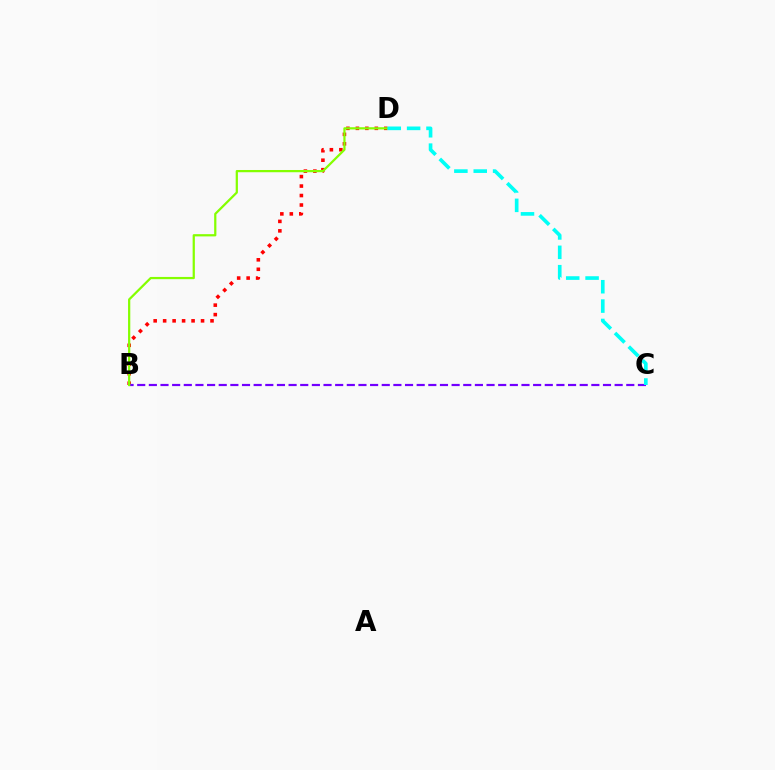{('B', 'D'): [{'color': '#ff0000', 'line_style': 'dotted', 'thickness': 2.57}, {'color': '#84ff00', 'line_style': 'solid', 'thickness': 1.61}], ('B', 'C'): [{'color': '#7200ff', 'line_style': 'dashed', 'thickness': 1.58}], ('C', 'D'): [{'color': '#00fff6', 'line_style': 'dashed', 'thickness': 2.63}]}